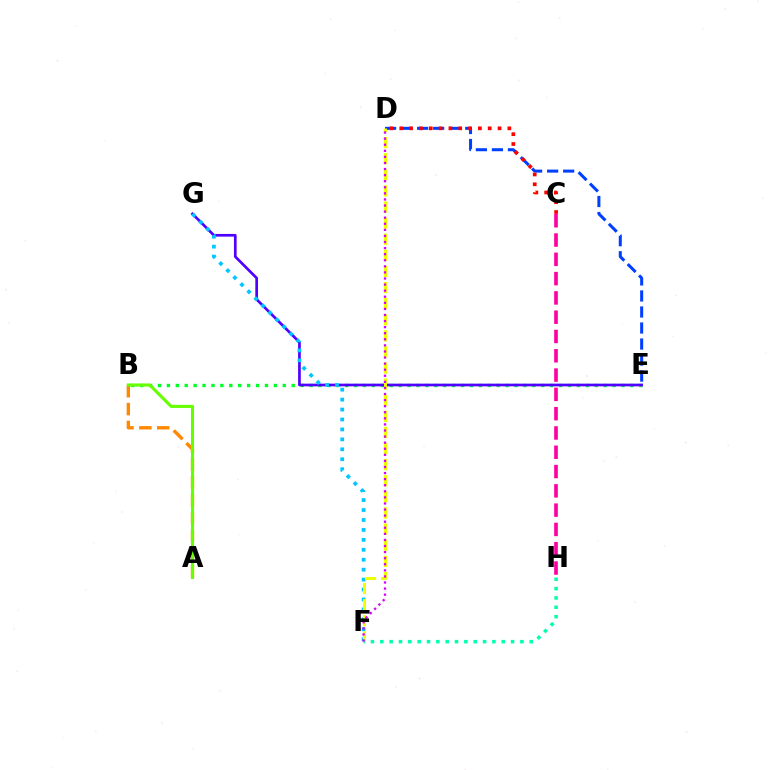{('B', 'E'): [{'color': '#00ff27', 'line_style': 'dotted', 'thickness': 2.42}], ('A', 'B'): [{'color': '#ff8800', 'line_style': 'dashed', 'thickness': 2.43}, {'color': '#66ff00', 'line_style': 'solid', 'thickness': 2.22}], ('E', 'G'): [{'color': '#4f00ff', 'line_style': 'solid', 'thickness': 1.94}], ('F', 'G'): [{'color': '#00c7ff', 'line_style': 'dotted', 'thickness': 2.7}], ('D', 'E'): [{'color': '#003fff', 'line_style': 'dashed', 'thickness': 2.18}], ('D', 'F'): [{'color': '#eeff00', 'line_style': 'dashed', 'thickness': 2.19}, {'color': '#d600ff', 'line_style': 'dotted', 'thickness': 1.65}], ('C', 'H'): [{'color': '#ff00a0', 'line_style': 'dashed', 'thickness': 2.62}], ('C', 'D'): [{'color': '#ff0000', 'line_style': 'dotted', 'thickness': 2.67}], ('F', 'H'): [{'color': '#00ffaf', 'line_style': 'dotted', 'thickness': 2.54}]}